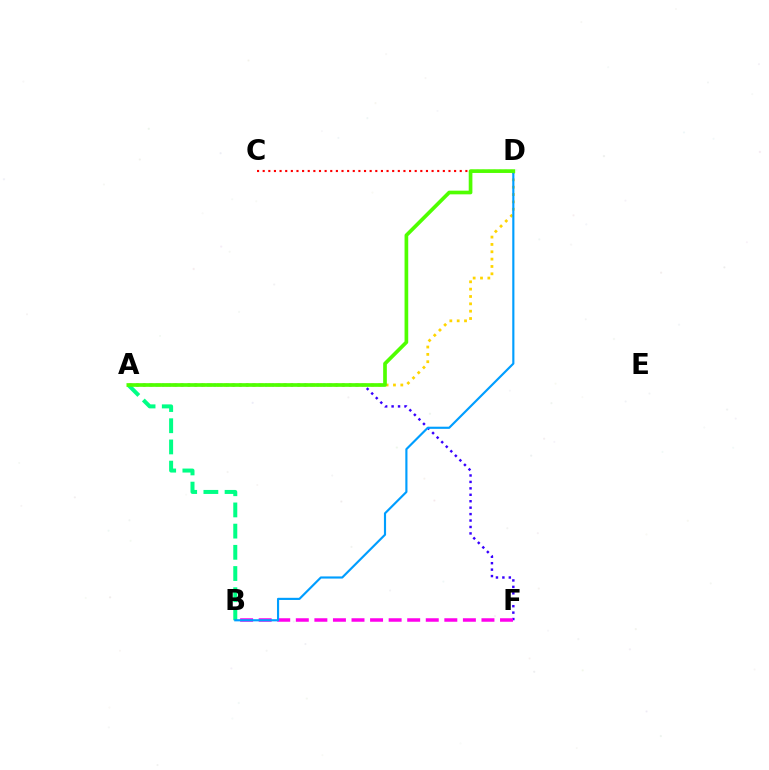{('C', 'D'): [{'color': '#ff0000', 'line_style': 'dotted', 'thickness': 1.53}], ('A', 'D'): [{'color': '#ffd500', 'line_style': 'dotted', 'thickness': 2.0}, {'color': '#4fff00', 'line_style': 'solid', 'thickness': 2.65}], ('A', 'B'): [{'color': '#00ff86', 'line_style': 'dashed', 'thickness': 2.88}], ('A', 'F'): [{'color': '#3700ff', 'line_style': 'dotted', 'thickness': 1.75}], ('B', 'F'): [{'color': '#ff00ed', 'line_style': 'dashed', 'thickness': 2.52}], ('B', 'D'): [{'color': '#009eff', 'line_style': 'solid', 'thickness': 1.55}]}